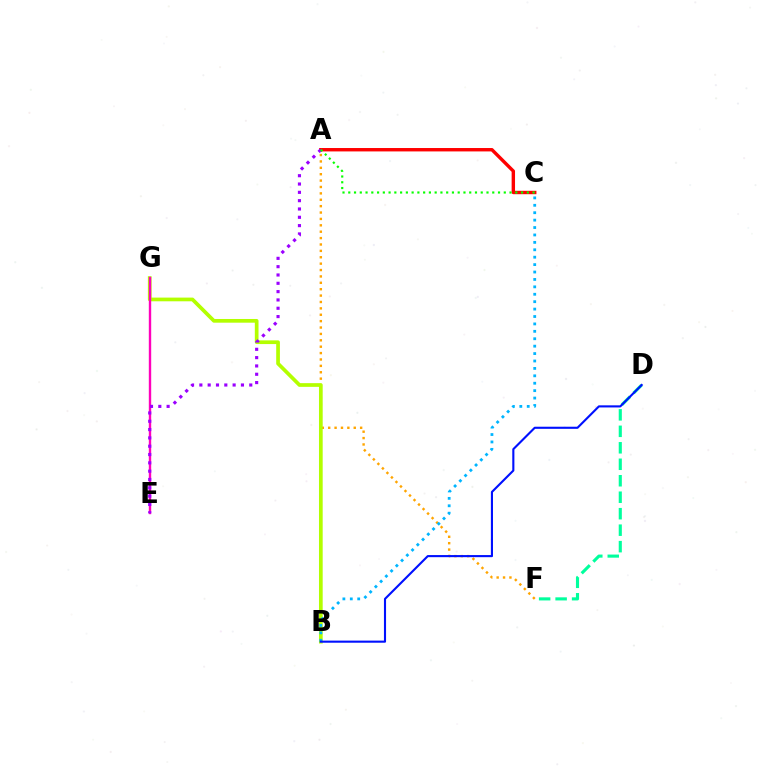{('A', 'F'): [{'color': '#ffa500', 'line_style': 'dotted', 'thickness': 1.74}], ('B', 'G'): [{'color': '#b3ff00', 'line_style': 'solid', 'thickness': 2.67}], ('B', 'C'): [{'color': '#00b5ff', 'line_style': 'dotted', 'thickness': 2.01}], ('A', 'C'): [{'color': '#ff0000', 'line_style': 'solid', 'thickness': 2.45}, {'color': '#08ff00', 'line_style': 'dotted', 'thickness': 1.56}], ('E', 'G'): [{'color': '#ff00bd', 'line_style': 'solid', 'thickness': 1.72}], ('A', 'E'): [{'color': '#9b00ff', 'line_style': 'dotted', 'thickness': 2.26}], ('D', 'F'): [{'color': '#00ff9d', 'line_style': 'dashed', 'thickness': 2.24}], ('B', 'D'): [{'color': '#0010ff', 'line_style': 'solid', 'thickness': 1.52}]}